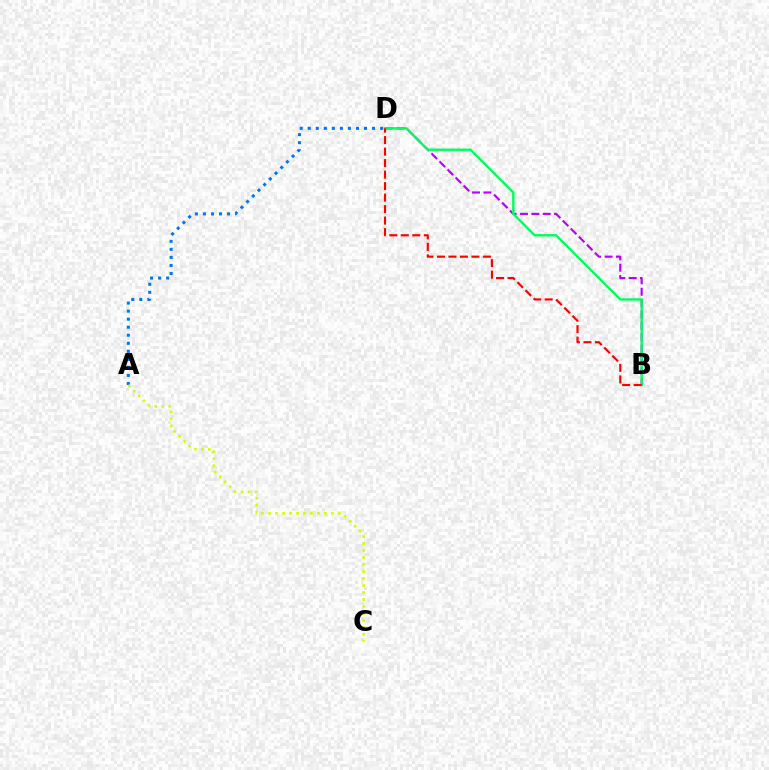{('A', 'D'): [{'color': '#0074ff', 'line_style': 'dotted', 'thickness': 2.18}], ('B', 'D'): [{'color': '#b900ff', 'line_style': 'dashed', 'thickness': 1.54}, {'color': '#00ff5c', 'line_style': 'solid', 'thickness': 1.71}, {'color': '#ff0000', 'line_style': 'dashed', 'thickness': 1.56}], ('A', 'C'): [{'color': '#d1ff00', 'line_style': 'dotted', 'thickness': 1.9}]}